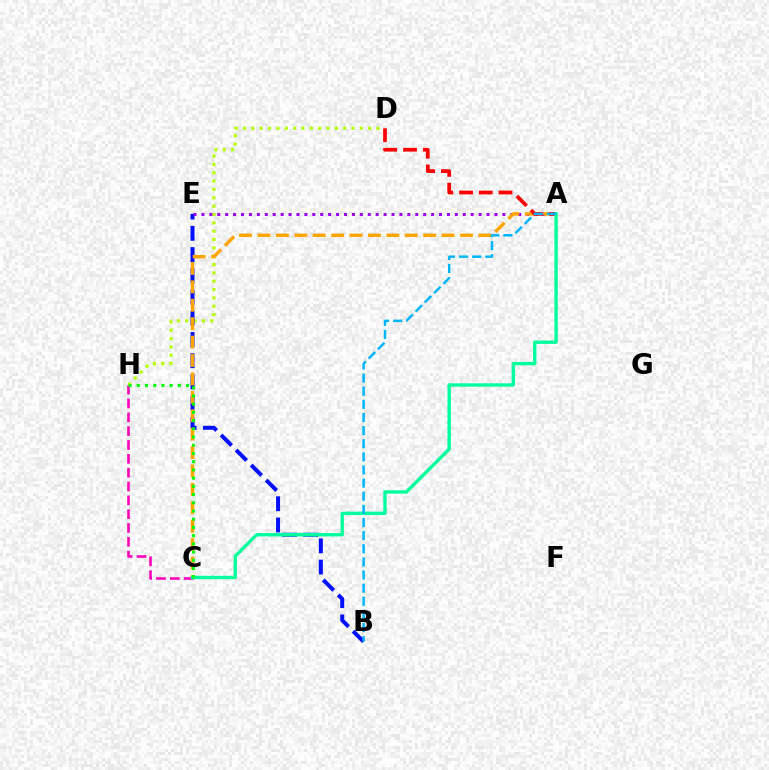{('D', 'H'): [{'color': '#b3ff00', 'line_style': 'dotted', 'thickness': 2.27}], ('B', 'E'): [{'color': '#0010ff', 'line_style': 'dashed', 'thickness': 2.88}], ('A', 'E'): [{'color': '#9b00ff', 'line_style': 'dotted', 'thickness': 2.15}], ('A', 'C'): [{'color': '#ffa500', 'line_style': 'dashed', 'thickness': 2.5}, {'color': '#00ff9d', 'line_style': 'solid', 'thickness': 2.44}], ('A', 'D'): [{'color': '#ff0000', 'line_style': 'dashed', 'thickness': 2.68}], ('C', 'H'): [{'color': '#ff00bd', 'line_style': 'dashed', 'thickness': 1.88}, {'color': '#08ff00', 'line_style': 'dotted', 'thickness': 2.23}], ('A', 'B'): [{'color': '#00b5ff', 'line_style': 'dashed', 'thickness': 1.78}]}